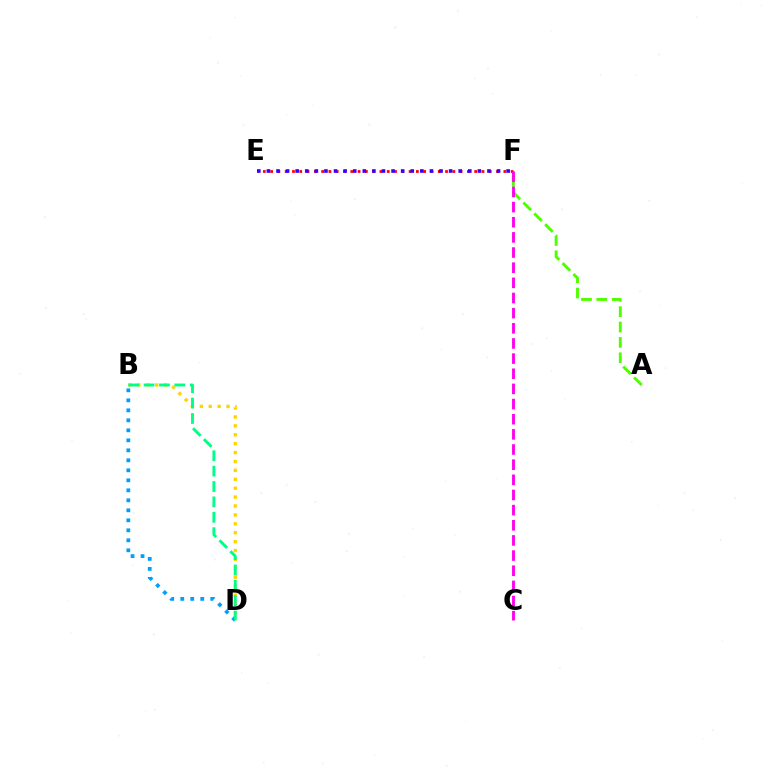{('A', 'F'): [{'color': '#4fff00', 'line_style': 'dashed', 'thickness': 2.09}], ('E', 'F'): [{'color': '#ff0000', 'line_style': 'dotted', 'thickness': 1.98}, {'color': '#3700ff', 'line_style': 'dotted', 'thickness': 2.61}], ('C', 'F'): [{'color': '#ff00ed', 'line_style': 'dashed', 'thickness': 2.06}], ('B', 'D'): [{'color': '#ffd500', 'line_style': 'dotted', 'thickness': 2.42}, {'color': '#009eff', 'line_style': 'dotted', 'thickness': 2.72}, {'color': '#00ff86', 'line_style': 'dashed', 'thickness': 2.09}]}